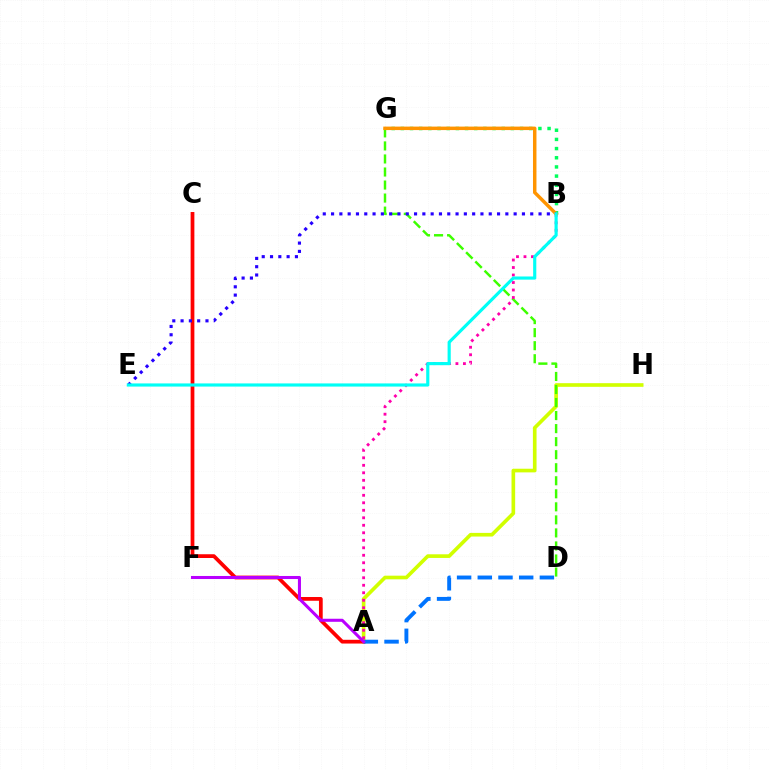{('A', 'H'): [{'color': '#d1ff00', 'line_style': 'solid', 'thickness': 2.63}], ('A', 'C'): [{'color': '#ff0000', 'line_style': 'solid', 'thickness': 2.7}], ('D', 'G'): [{'color': '#3dff00', 'line_style': 'dashed', 'thickness': 1.77}], ('A', 'B'): [{'color': '#ff00ac', 'line_style': 'dotted', 'thickness': 2.04}], ('B', 'G'): [{'color': '#00ff5c', 'line_style': 'dotted', 'thickness': 2.49}, {'color': '#ff9400', 'line_style': 'solid', 'thickness': 2.5}], ('A', 'D'): [{'color': '#0074ff', 'line_style': 'dashed', 'thickness': 2.81}], ('B', 'E'): [{'color': '#2500ff', 'line_style': 'dotted', 'thickness': 2.25}, {'color': '#00fff6', 'line_style': 'solid', 'thickness': 2.27}], ('A', 'F'): [{'color': '#b900ff', 'line_style': 'solid', 'thickness': 2.2}]}